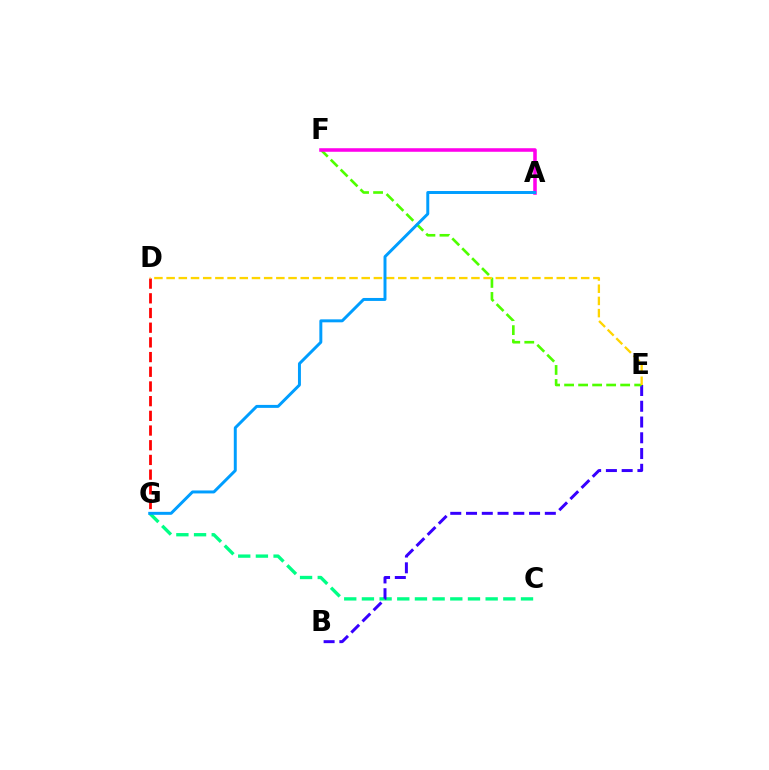{('C', 'G'): [{'color': '#00ff86', 'line_style': 'dashed', 'thickness': 2.4}], ('B', 'E'): [{'color': '#3700ff', 'line_style': 'dashed', 'thickness': 2.14}], ('D', 'G'): [{'color': '#ff0000', 'line_style': 'dashed', 'thickness': 2.0}], ('E', 'F'): [{'color': '#4fff00', 'line_style': 'dashed', 'thickness': 1.9}], ('A', 'F'): [{'color': '#ff00ed', 'line_style': 'solid', 'thickness': 2.56}], ('D', 'E'): [{'color': '#ffd500', 'line_style': 'dashed', 'thickness': 1.66}], ('A', 'G'): [{'color': '#009eff', 'line_style': 'solid', 'thickness': 2.13}]}